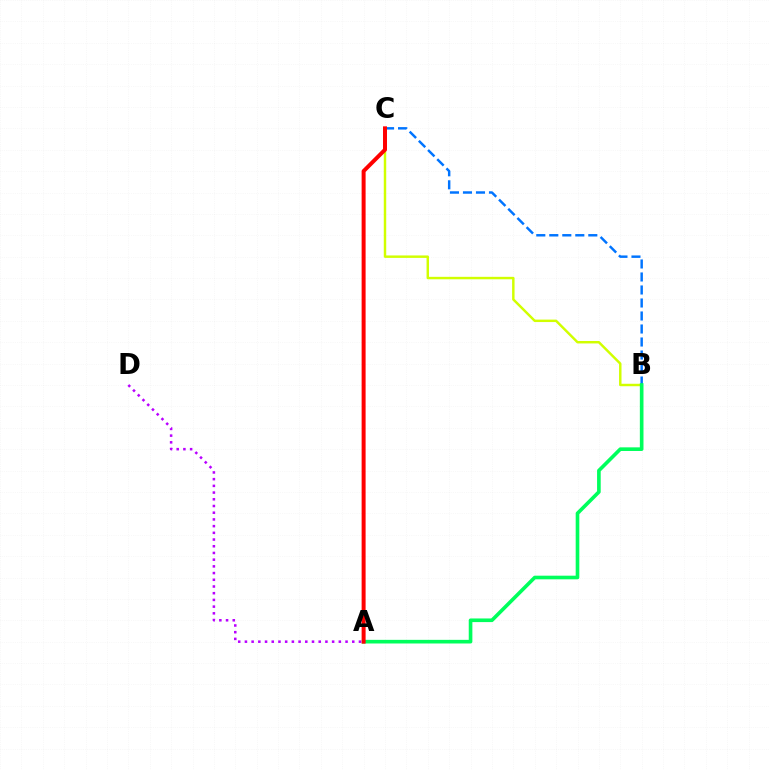{('B', 'C'): [{'color': '#d1ff00', 'line_style': 'solid', 'thickness': 1.77}, {'color': '#0074ff', 'line_style': 'dashed', 'thickness': 1.77}], ('A', 'B'): [{'color': '#00ff5c', 'line_style': 'solid', 'thickness': 2.62}], ('A', 'C'): [{'color': '#ff0000', 'line_style': 'solid', 'thickness': 2.87}], ('A', 'D'): [{'color': '#b900ff', 'line_style': 'dotted', 'thickness': 1.82}]}